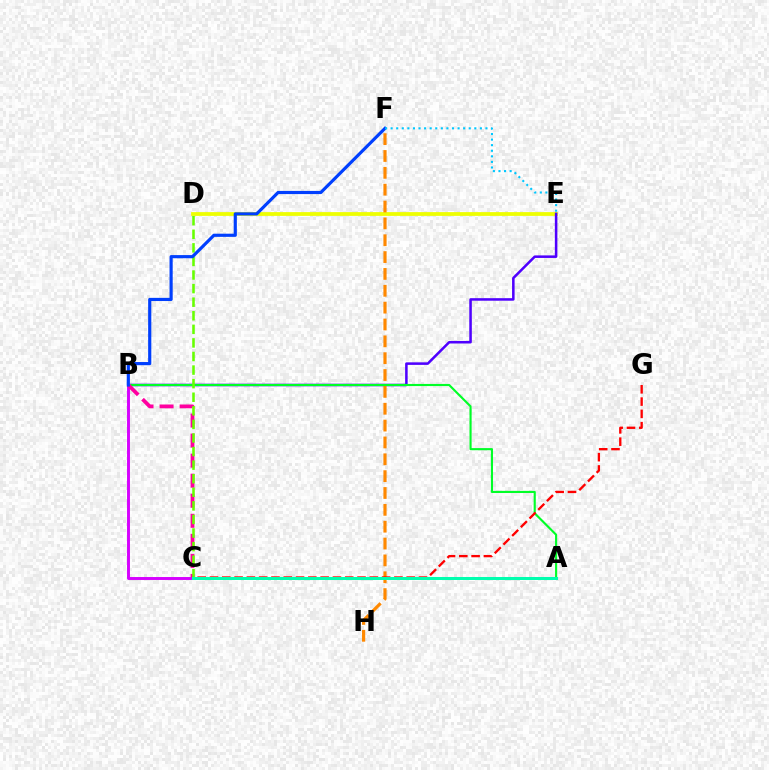{('B', 'C'): [{'color': '#d600ff', 'line_style': 'solid', 'thickness': 2.11}, {'color': '#ff00a0', 'line_style': 'dashed', 'thickness': 2.72}], ('D', 'E'): [{'color': '#eeff00', 'line_style': 'solid', 'thickness': 2.71}], ('B', 'E'): [{'color': '#4f00ff', 'line_style': 'solid', 'thickness': 1.83}], ('F', 'H'): [{'color': '#ff8800', 'line_style': 'dashed', 'thickness': 2.29}], ('A', 'B'): [{'color': '#00ff27', 'line_style': 'solid', 'thickness': 1.54}], ('C', 'G'): [{'color': '#ff0000', 'line_style': 'dashed', 'thickness': 1.67}], ('C', 'D'): [{'color': '#66ff00', 'line_style': 'dashed', 'thickness': 1.84}], ('B', 'F'): [{'color': '#003fff', 'line_style': 'solid', 'thickness': 2.28}], ('E', 'F'): [{'color': '#00c7ff', 'line_style': 'dotted', 'thickness': 1.52}], ('A', 'C'): [{'color': '#00ffaf', 'line_style': 'solid', 'thickness': 2.17}]}